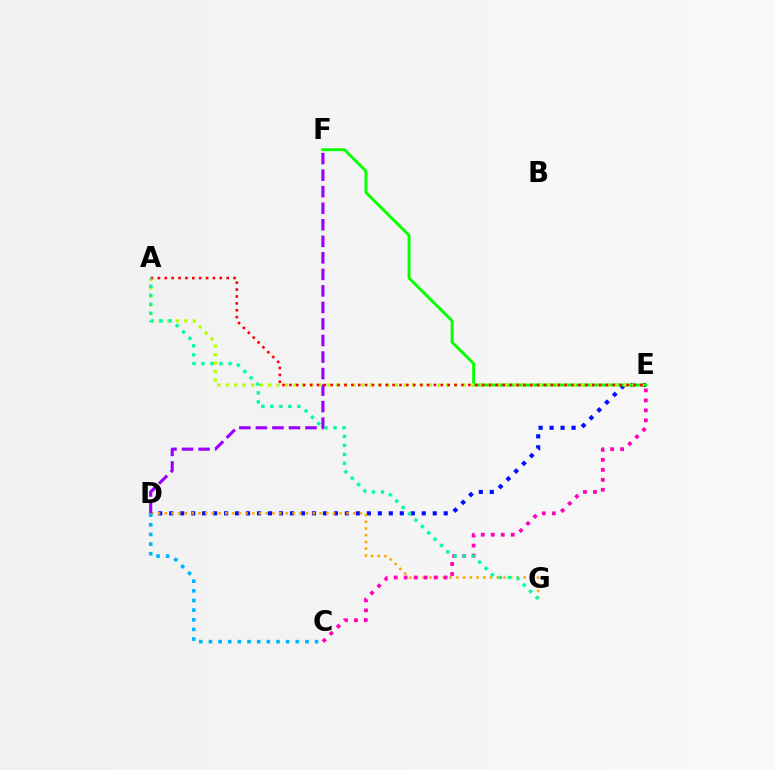{('D', 'E'): [{'color': '#0010ff', 'line_style': 'dotted', 'thickness': 2.98}], ('D', 'G'): [{'color': '#ffa500', 'line_style': 'dotted', 'thickness': 1.83}], ('C', 'E'): [{'color': '#ff00bd', 'line_style': 'dotted', 'thickness': 2.71}], ('D', 'F'): [{'color': '#9b00ff', 'line_style': 'dashed', 'thickness': 2.25}], ('E', 'F'): [{'color': '#08ff00', 'line_style': 'solid', 'thickness': 2.08}], ('A', 'E'): [{'color': '#b3ff00', 'line_style': 'dotted', 'thickness': 2.3}, {'color': '#ff0000', 'line_style': 'dotted', 'thickness': 1.87}], ('C', 'D'): [{'color': '#00b5ff', 'line_style': 'dotted', 'thickness': 2.62}], ('A', 'G'): [{'color': '#00ff9d', 'line_style': 'dotted', 'thickness': 2.45}]}